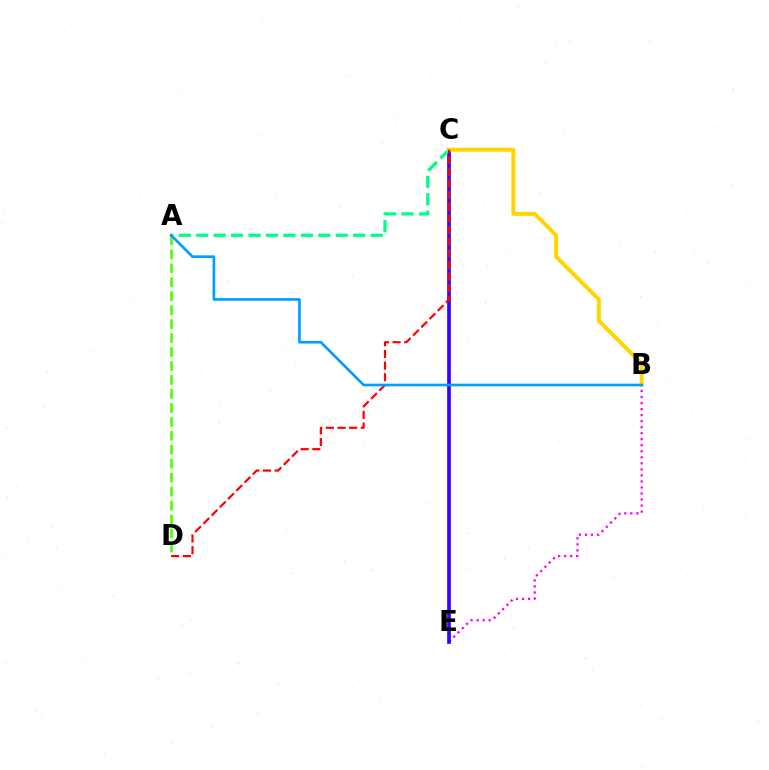{('B', 'E'): [{'color': '#ff00ed', 'line_style': 'dotted', 'thickness': 1.64}], ('C', 'E'): [{'color': '#3700ff', 'line_style': 'solid', 'thickness': 2.66}], ('A', 'C'): [{'color': '#00ff86', 'line_style': 'dashed', 'thickness': 2.37}], ('A', 'D'): [{'color': '#4fff00', 'line_style': 'dashed', 'thickness': 1.9}], ('B', 'C'): [{'color': '#ffd500', 'line_style': 'solid', 'thickness': 2.85}], ('C', 'D'): [{'color': '#ff0000', 'line_style': 'dashed', 'thickness': 1.58}], ('A', 'B'): [{'color': '#009eff', 'line_style': 'solid', 'thickness': 1.91}]}